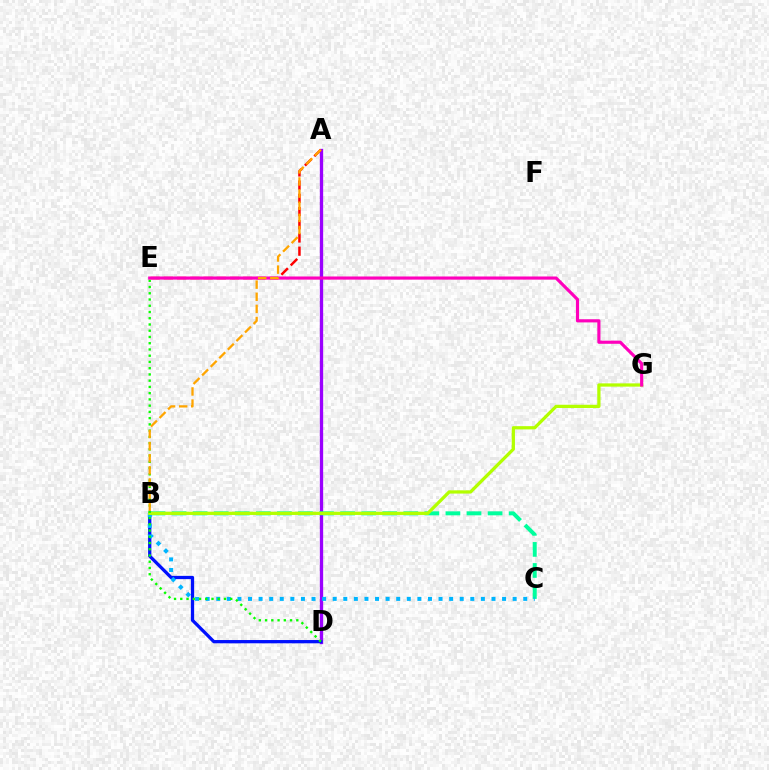{('A', 'D'): [{'color': '#9b00ff', 'line_style': 'solid', 'thickness': 2.39}], ('B', 'C'): [{'color': '#00ff9d', 'line_style': 'dashed', 'thickness': 2.86}, {'color': '#00b5ff', 'line_style': 'dotted', 'thickness': 2.88}], ('B', 'D'): [{'color': '#0010ff', 'line_style': 'solid', 'thickness': 2.36}], ('A', 'E'): [{'color': '#ff0000', 'line_style': 'dashed', 'thickness': 1.8}], ('B', 'G'): [{'color': '#b3ff00', 'line_style': 'solid', 'thickness': 2.34}], ('D', 'E'): [{'color': '#08ff00', 'line_style': 'dotted', 'thickness': 1.7}], ('E', 'G'): [{'color': '#ff00bd', 'line_style': 'solid', 'thickness': 2.26}], ('A', 'B'): [{'color': '#ffa500', 'line_style': 'dashed', 'thickness': 1.65}]}